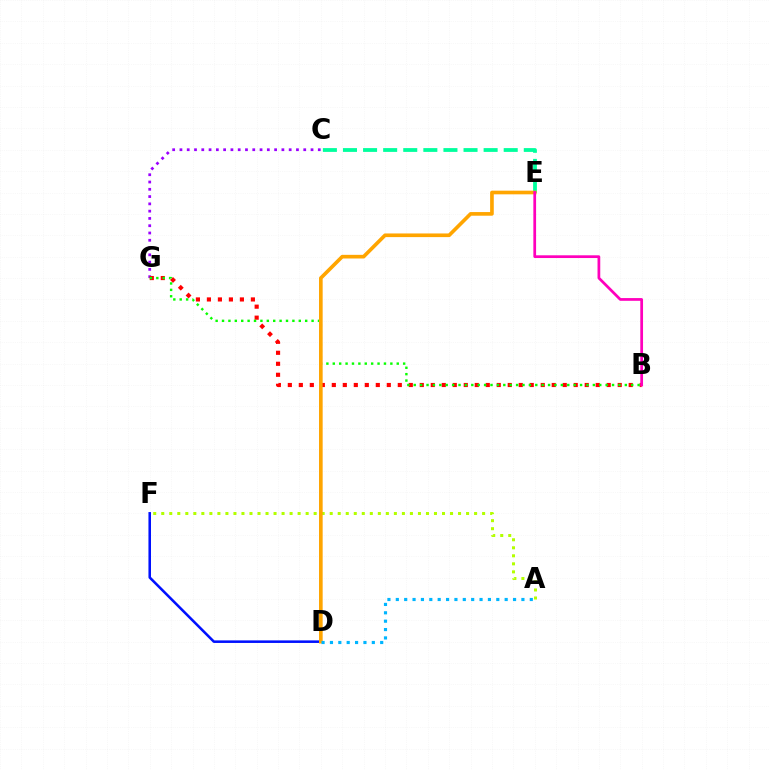{('C', 'G'): [{'color': '#9b00ff', 'line_style': 'dotted', 'thickness': 1.98}], ('D', 'F'): [{'color': '#0010ff', 'line_style': 'solid', 'thickness': 1.84}], ('A', 'F'): [{'color': '#b3ff00', 'line_style': 'dotted', 'thickness': 2.18}], ('B', 'G'): [{'color': '#ff0000', 'line_style': 'dotted', 'thickness': 2.99}, {'color': '#08ff00', 'line_style': 'dotted', 'thickness': 1.74}], ('C', 'E'): [{'color': '#00ff9d', 'line_style': 'dashed', 'thickness': 2.73}], ('D', 'E'): [{'color': '#ffa500', 'line_style': 'solid', 'thickness': 2.63}], ('B', 'E'): [{'color': '#ff00bd', 'line_style': 'solid', 'thickness': 1.97}], ('A', 'D'): [{'color': '#00b5ff', 'line_style': 'dotted', 'thickness': 2.28}]}